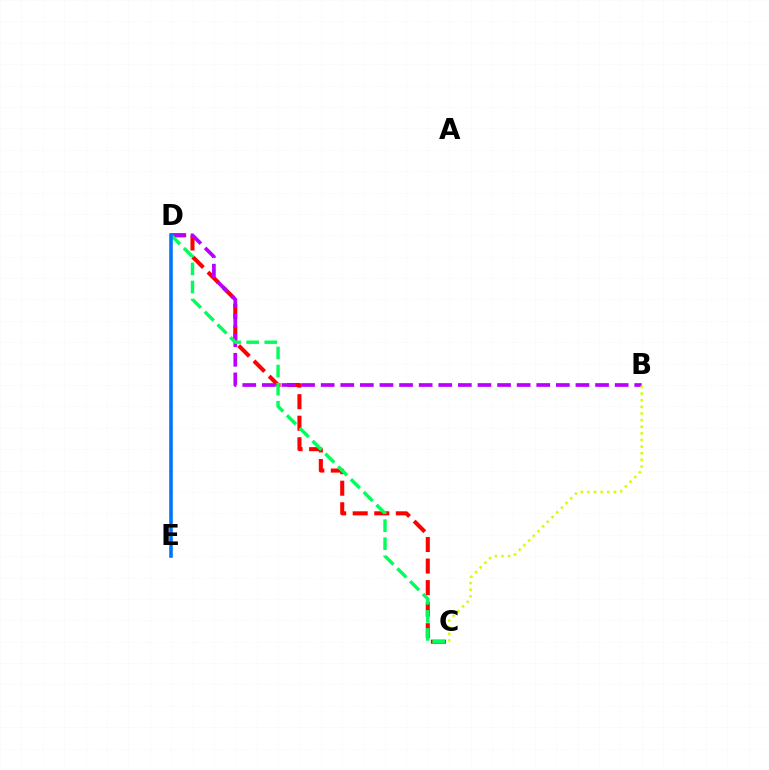{('C', 'D'): [{'color': '#ff0000', 'line_style': 'dashed', 'thickness': 2.93}, {'color': '#00ff5c', 'line_style': 'dashed', 'thickness': 2.46}], ('B', 'D'): [{'color': '#b900ff', 'line_style': 'dashed', 'thickness': 2.66}], ('D', 'E'): [{'color': '#0074ff', 'line_style': 'solid', 'thickness': 2.56}], ('B', 'C'): [{'color': '#d1ff00', 'line_style': 'dotted', 'thickness': 1.8}]}